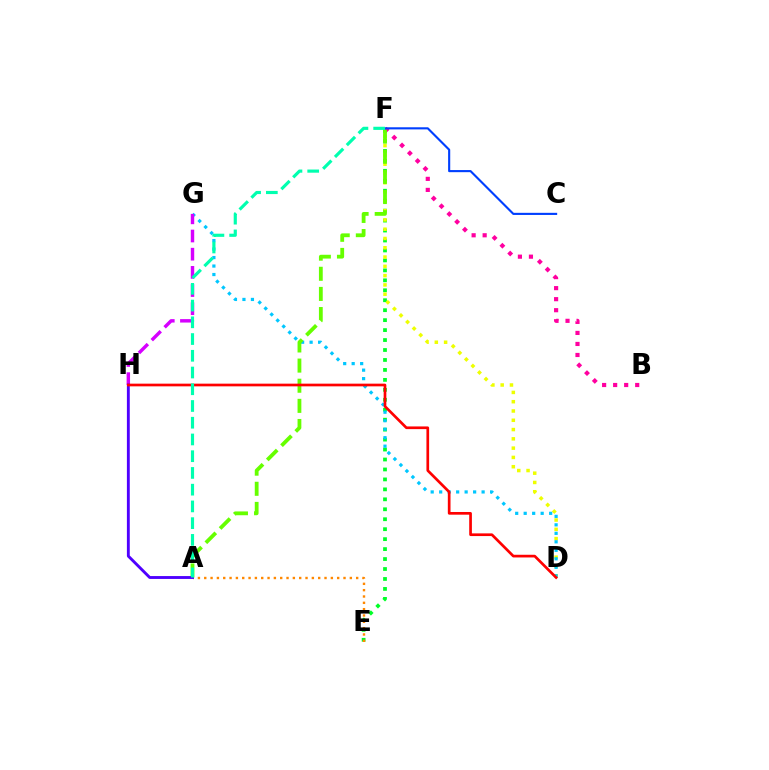{('E', 'F'): [{'color': '#00ff27', 'line_style': 'dotted', 'thickness': 2.7}], ('D', 'F'): [{'color': '#eeff00', 'line_style': 'dotted', 'thickness': 2.52}], ('B', 'F'): [{'color': '#ff00a0', 'line_style': 'dotted', 'thickness': 3.0}], ('D', 'G'): [{'color': '#00c7ff', 'line_style': 'dotted', 'thickness': 2.31}], ('G', 'H'): [{'color': '#d600ff', 'line_style': 'dashed', 'thickness': 2.47}], ('A', 'E'): [{'color': '#ff8800', 'line_style': 'dotted', 'thickness': 1.72}], ('A', 'F'): [{'color': '#66ff00', 'line_style': 'dashed', 'thickness': 2.73}, {'color': '#00ffaf', 'line_style': 'dashed', 'thickness': 2.27}], ('A', 'H'): [{'color': '#4f00ff', 'line_style': 'solid', 'thickness': 2.07}], ('D', 'H'): [{'color': '#ff0000', 'line_style': 'solid', 'thickness': 1.94}], ('C', 'F'): [{'color': '#003fff', 'line_style': 'solid', 'thickness': 1.53}]}